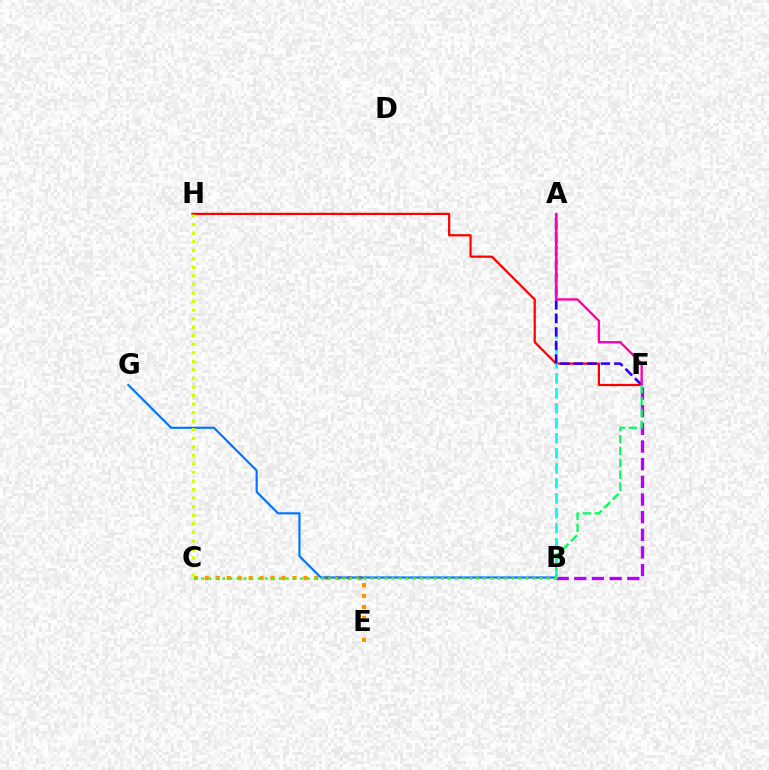{('C', 'E'): [{'color': '#ff9400', 'line_style': 'dotted', 'thickness': 2.98}], ('F', 'H'): [{'color': '#ff0000', 'line_style': 'solid', 'thickness': 1.61}], ('B', 'F'): [{'color': '#b900ff', 'line_style': 'dashed', 'thickness': 2.4}, {'color': '#00ff5c', 'line_style': 'dashed', 'thickness': 1.62}], ('B', 'G'): [{'color': '#0074ff', 'line_style': 'solid', 'thickness': 1.55}], ('A', 'B'): [{'color': '#00fff6', 'line_style': 'dashed', 'thickness': 2.04}], ('B', 'C'): [{'color': '#3dff00', 'line_style': 'dotted', 'thickness': 1.92}], ('C', 'H'): [{'color': '#d1ff00', 'line_style': 'dotted', 'thickness': 2.32}], ('A', 'F'): [{'color': '#2500ff', 'line_style': 'dashed', 'thickness': 1.83}, {'color': '#ff00ac', 'line_style': 'solid', 'thickness': 1.7}]}